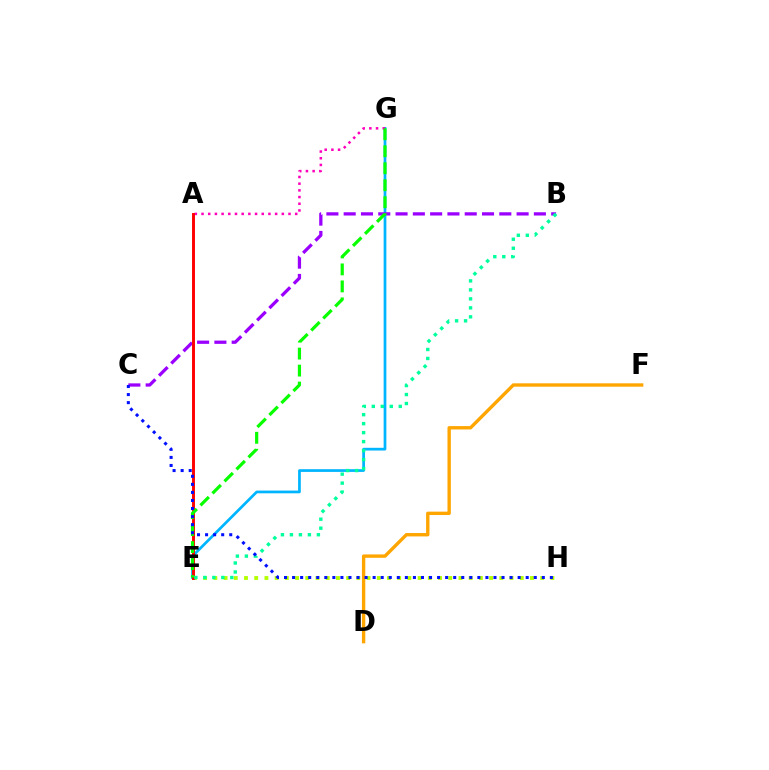{('E', 'G'): [{'color': '#00b5ff', 'line_style': 'solid', 'thickness': 1.96}, {'color': '#08ff00', 'line_style': 'dashed', 'thickness': 2.31}], ('A', 'G'): [{'color': '#ff00bd', 'line_style': 'dotted', 'thickness': 1.82}], ('B', 'C'): [{'color': '#9b00ff', 'line_style': 'dashed', 'thickness': 2.35}], ('E', 'H'): [{'color': '#b3ff00', 'line_style': 'dotted', 'thickness': 2.77}], ('D', 'F'): [{'color': '#ffa500', 'line_style': 'solid', 'thickness': 2.42}], ('A', 'E'): [{'color': '#ff0000', 'line_style': 'solid', 'thickness': 2.11}], ('B', 'E'): [{'color': '#00ff9d', 'line_style': 'dotted', 'thickness': 2.44}], ('C', 'H'): [{'color': '#0010ff', 'line_style': 'dotted', 'thickness': 2.19}]}